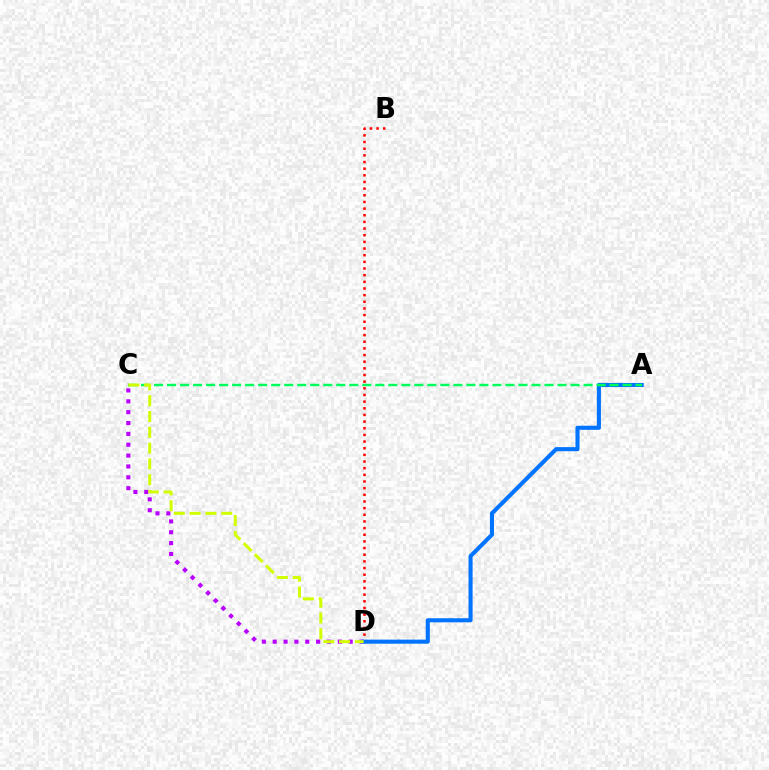{('B', 'D'): [{'color': '#ff0000', 'line_style': 'dotted', 'thickness': 1.81}], ('C', 'D'): [{'color': '#b900ff', 'line_style': 'dotted', 'thickness': 2.95}, {'color': '#d1ff00', 'line_style': 'dashed', 'thickness': 2.15}], ('A', 'D'): [{'color': '#0074ff', 'line_style': 'solid', 'thickness': 2.94}], ('A', 'C'): [{'color': '#00ff5c', 'line_style': 'dashed', 'thickness': 1.77}]}